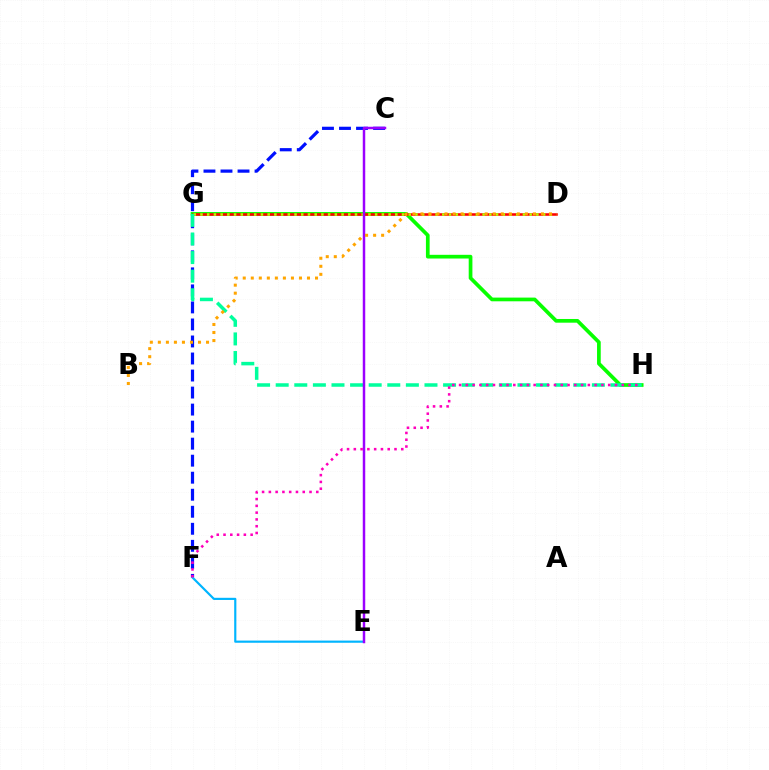{('C', 'F'): [{'color': '#0010ff', 'line_style': 'dashed', 'thickness': 2.31}], ('G', 'H'): [{'color': '#08ff00', 'line_style': 'solid', 'thickness': 2.67}, {'color': '#00ff9d', 'line_style': 'dashed', 'thickness': 2.53}], ('E', 'F'): [{'color': '#00b5ff', 'line_style': 'solid', 'thickness': 1.56}], ('D', 'G'): [{'color': '#ff0000', 'line_style': 'solid', 'thickness': 1.85}, {'color': '#b3ff00', 'line_style': 'dotted', 'thickness': 1.83}], ('C', 'E'): [{'color': '#9b00ff', 'line_style': 'solid', 'thickness': 1.78}], ('F', 'H'): [{'color': '#ff00bd', 'line_style': 'dotted', 'thickness': 1.84}], ('B', 'D'): [{'color': '#ffa500', 'line_style': 'dotted', 'thickness': 2.18}]}